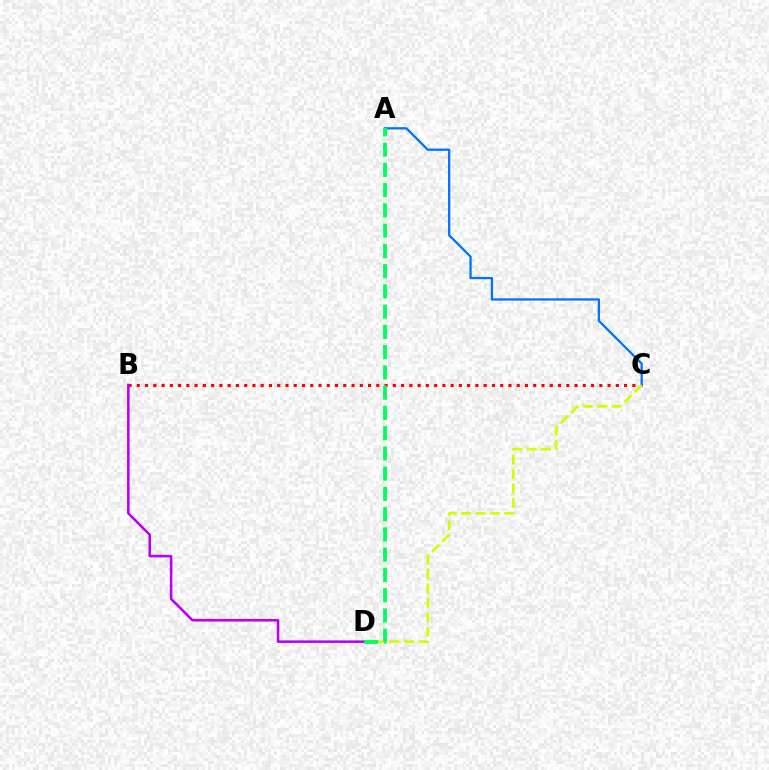{('B', 'C'): [{'color': '#ff0000', 'line_style': 'dotted', 'thickness': 2.24}], ('A', 'C'): [{'color': '#0074ff', 'line_style': 'solid', 'thickness': 1.64}], ('C', 'D'): [{'color': '#d1ff00', 'line_style': 'dashed', 'thickness': 1.96}], ('B', 'D'): [{'color': '#b900ff', 'line_style': 'solid', 'thickness': 1.84}], ('A', 'D'): [{'color': '#00ff5c', 'line_style': 'dashed', 'thickness': 2.75}]}